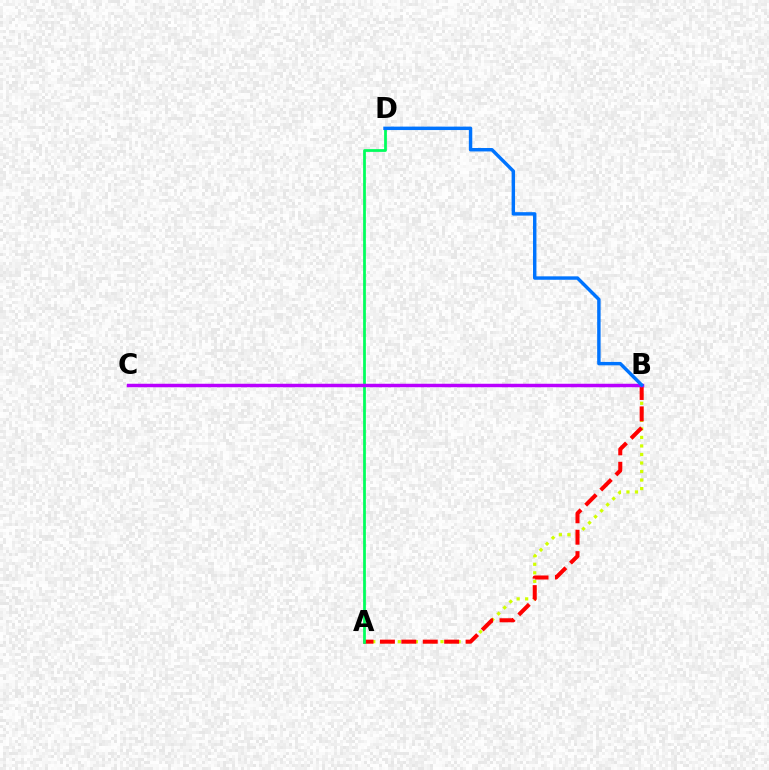{('A', 'B'): [{'color': '#d1ff00', 'line_style': 'dotted', 'thickness': 2.32}, {'color': '#ff0000', 'line_style': 'dashed', 'thickness': 2.91}], ('A', 'D'): [{'color': '#00ff5c', 'line_style': 'solid', 'thickness': 1.99}], ('B', 'C'): [{'color': '#b900ff', 'line_style': 'solid', 'thickness': 2.5}], ('B', 'D'): [{'color': '#0074ff', 'line_style': 'solid', 'thickness': 2.47}]}